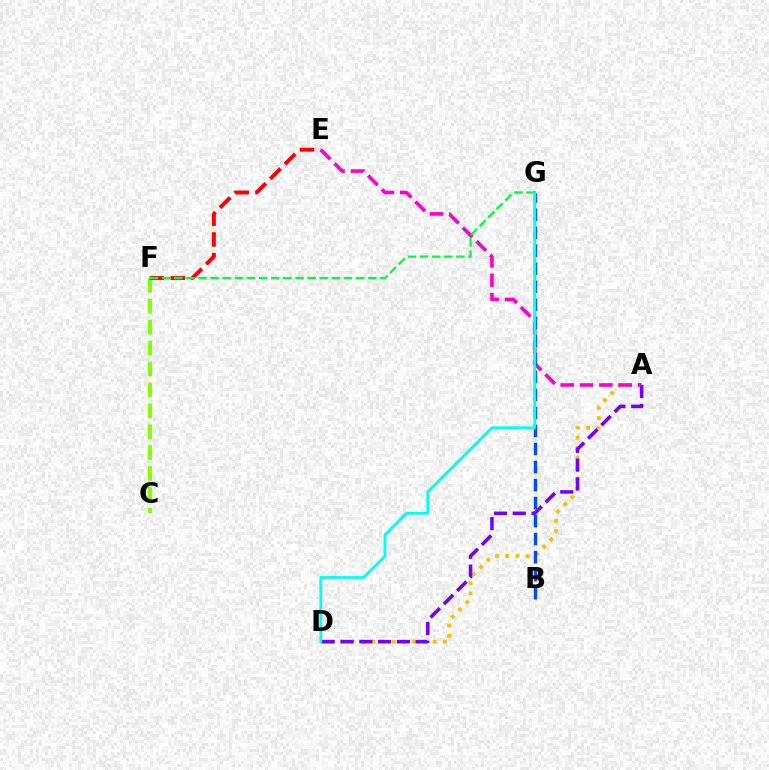{('C', 'F'): [{'color': '#84ff00', 'line_style': 'dashed', 'thickness': 2.84}], ('E', 'F'): [{'color': '#ff0000', 'line_style': 'dashed', 'thickness': 2.82}], ('A', 'D'): [{'color': '#ffbd00', 'line_style': 'dotted', 'thickness': 2.78}, {'color': '#7200ff', 'line_style': 'dashed', 'thickness': 2.55}], ('A', 'E'): [{'color': '#ff00cf', 'line_style': 'dashed', 'thickness': 2.63}], ('B', 'G'): [{'color': '#004bff', 'line_style': 'dashed', 'thickness': 2.45}], ('D', 'G'): [{'color': '#00fff6', 'line_style': 'solid', 'thickness': 2.0}], ('F', 'G'): [{'color': '#00ff39', 'line_style': 'dashed', 'thickness': 1.65}]}